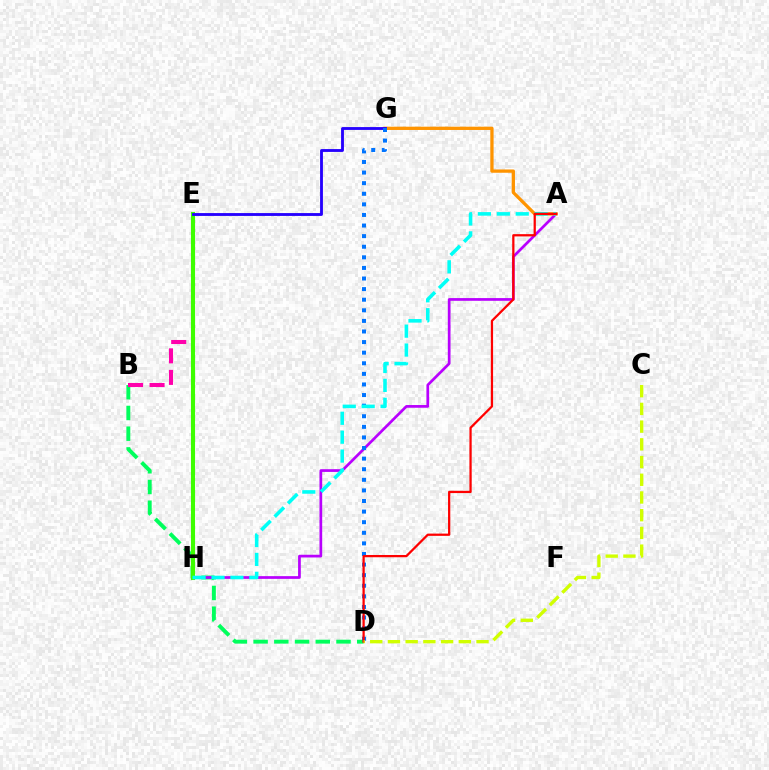{('B', 'D'): [{'color': '#00ff5c', 'line_style': 'dashed', 'thickness': 2.82}], ('A', 'H'): [{'color': '#b900ff', 'line_style': 'solid', 'thickness': 1.96}, {'color': '#00fff6', 'line_style': 'dashed', 'thickness': 2.57}], ('A', 'G'): [{'color': '#ff9400', 'line_style': 'solid', 'thickness': 2.36}], ('B', 'E'): [{'color': '#ff00ac', 'line_style': 'dashed', 'thickness': 2.93}], ('E', 'H'): [{'color': '#3dff00', 'line_style': 'solid', 'thickness': 2.95}], ('E', 'G'): [{'color': '#2500ff', 'line_style': 'solid', 'thickness': 2.05}], ('D', 'G'): [{'color': '#0074ff', 'line_style': 'dotted', 'thickness': 2.88}], ('A', 'D'): [{'color': '#ff0000', 'line_style': 'solid', 'thickness': 1.63}], ('C', 'D'): [{'color': '#d1ff00', 'line_style': 'dashed', 'thickness': 2.41}]}